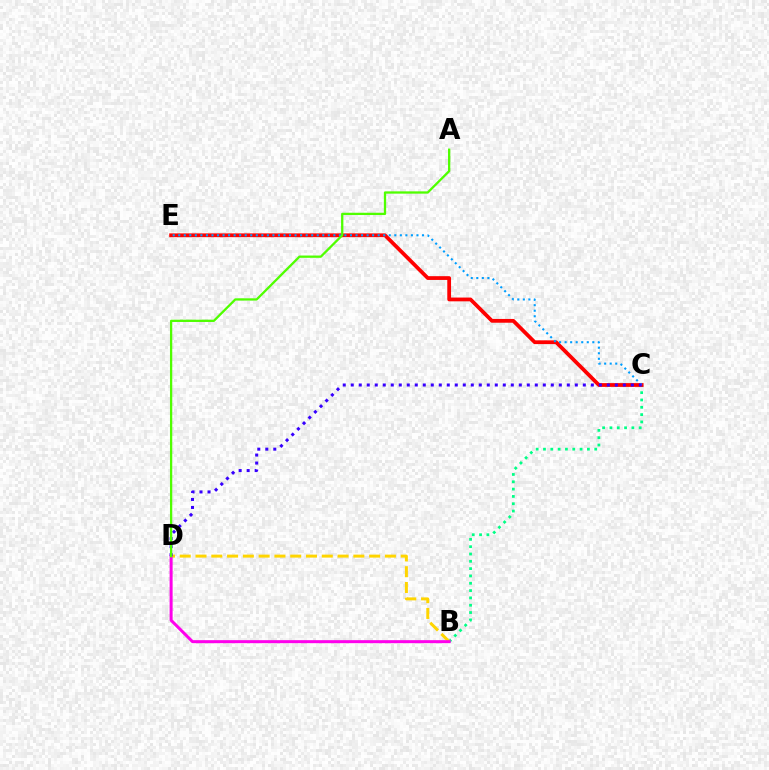{('B', 'C'): [{'color': '#00ff86', 'line_style': 'dotted', 'thickness': 1.99}], ('C', 'E'): [{'color': '#ff0000', 'line_style': 'solid', 'thickness': 2.71}, {'color': '#009eff', 'line_style': 'dotted', 'thickness': 1.51}], ('B', 'D'): [{'color': '#ffd500', 'line_style': 'dashed', 'thickness': 2.14}, {'color': '#ff00ed', 'line_style': 'solid', 'thickness': 2.17}], ('C', 'D'): [{'color': '#3700ff', 'line_style': 'dotted', 'thickness': 2.17}], ('A', 'D'): [{'color': '#4fff00', 'line_style': 'solid', 'thickness': 1.65}]}